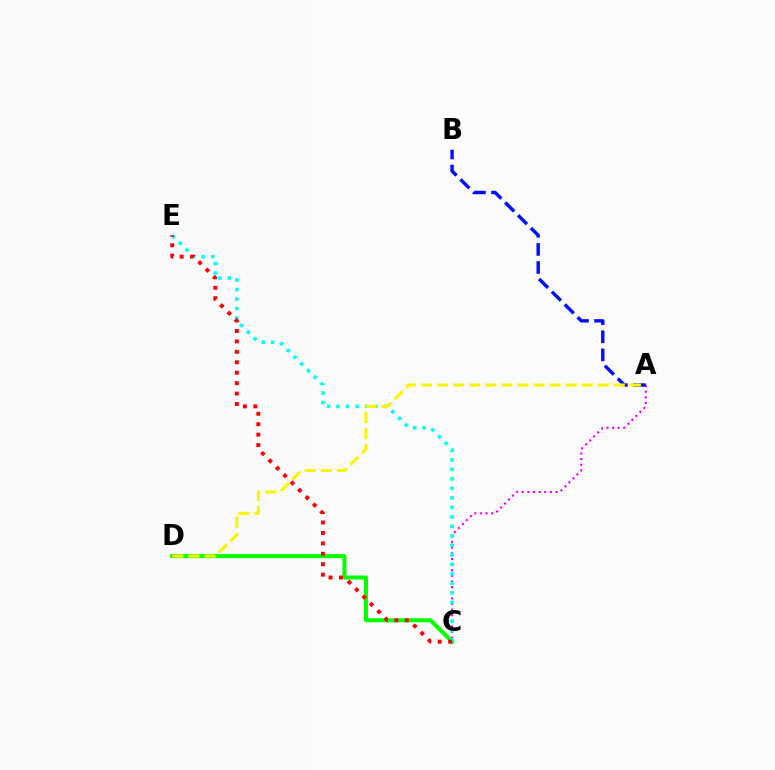{('A', 'C'): [{'color': '#ee00ff', 'line_style': 'dotted', 'thickness': 1.53}], ('C', 'D'): [{'color': '#08ff00', 'line_style': 'solid', 'thickness': 2.92}], ('C', 'E'): [{'color': '#00fff6', 'line_style': 'dotted', 'thickness': 2.58}, {'color': '#ff0000', 'line_style': 'dotted', 'thickness': 2.83}], ('A', 'B'): [{'color': '#0010ff', 'line_style': 'dashed', 'thickness': 2.46}], ('A', 'D'): [{'color': '#fcf500', 'line_style': 'dashed', 'thickness': 2.18}]}